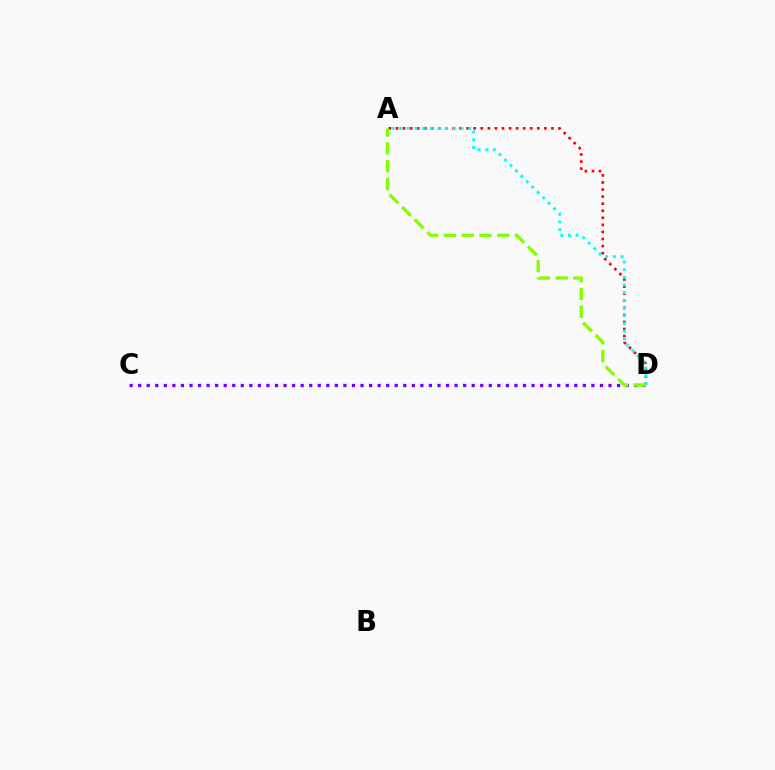{('C', 'D'): [{'color': '#7200ff', 'line_style': 'dotted', 'thickness': 2.32}], ('A', 'D'): [{'color': '#ff0000', 'line_style': 'dotted', 'thickness': 1.92}, {'color': '#00fff6', 'line_style': 'dotted', 'thickness': 2.09}, {'color': '#84ff00', 'line_style': 'dashed', 'thickness': 2.41}]}